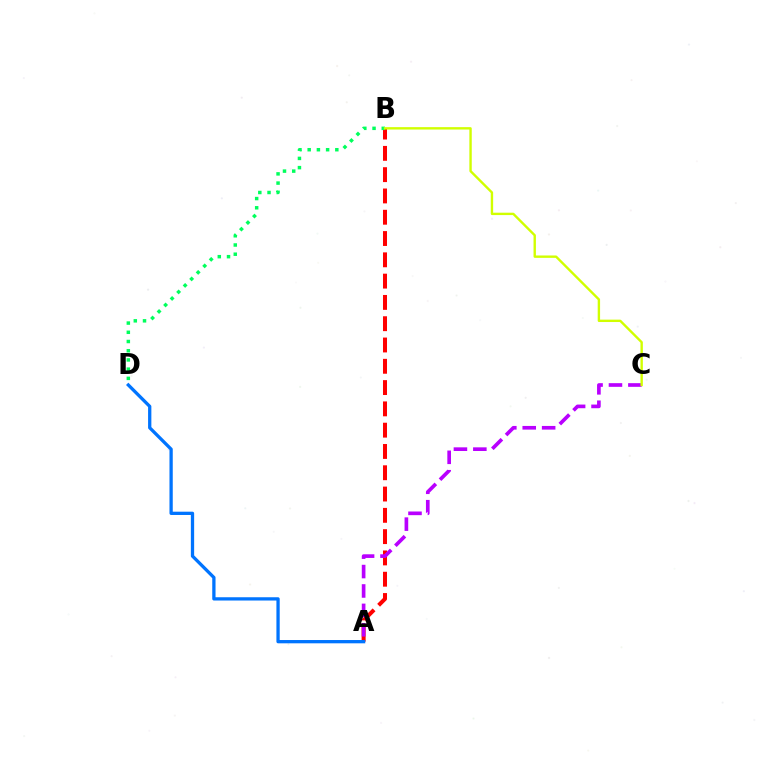{('A', 'B'): [{'color': '#ff0000', 'line_style': 'dashed', 'thickness': 2.89}], ('B', 'D'): [{'color': '#00ff5c', 'line_style': 'dotted', 'thickness': 2.5}], ('A', 'D'): [{'color': '#0074ff', 'line_style': 'solid', 'thickness': 2.37}], ('A', 'C'): [{'color': '#b900ff', 'line_style': 'dashed', 'thickness': 2.64}], ('B', 'C'): [{'color': '#d1ff00', 'line_style': 'solid', 'thickness': 1.72}]}